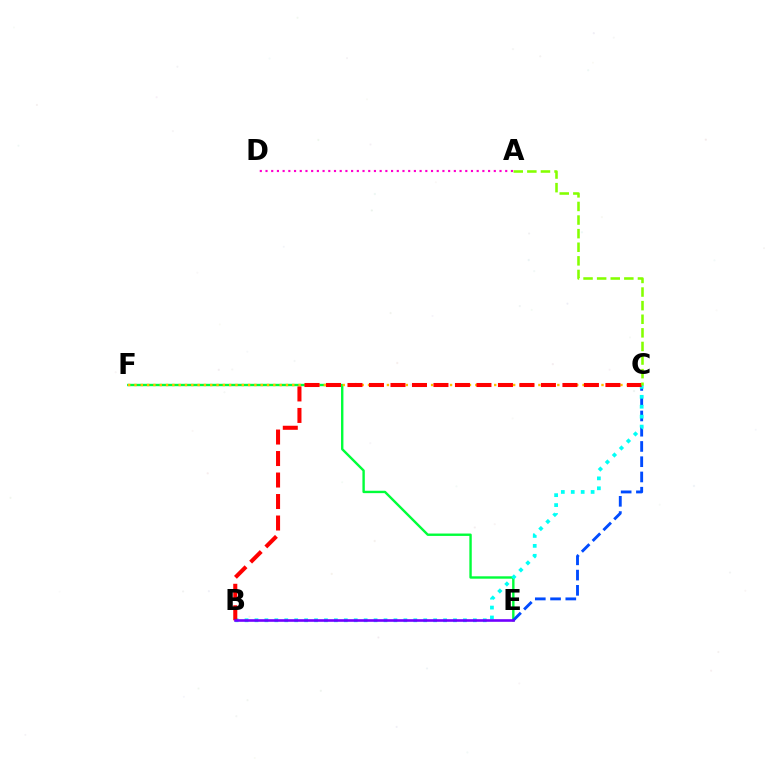{('E', 'F'): [{'color': '#00ff39', 'line_style': 'solid', 'thickness': 1.72}], ('C', 'F'): [{'color': '#ffbd00', 'line_style': 'dotted', 'thickness': 1.71}], ('C', 'E'): [{'color': '#004bff', 'line_style': 'dashed', 'thickness': 2.07}], ('B', 'C'): [{'color': '#00fff6', 'line_style': 'dotted', 'thickness': 2.7}, {'color': '#ff0000', 'line_style': 'dashed', 'thickness': 2.92}], ('A', 'D'): [{'color': '#ff00cf', 'line_style': 'dotted', 'thickness': 1.55}], ('A', 'C'): [{'color': '#84ff00', 'line_style': 'dashed', 'thickness': 1.85}], ('B', 'E'): [{'color': '#7200ff', 'line_style': 'solid', 'thickness': 1.88}]}